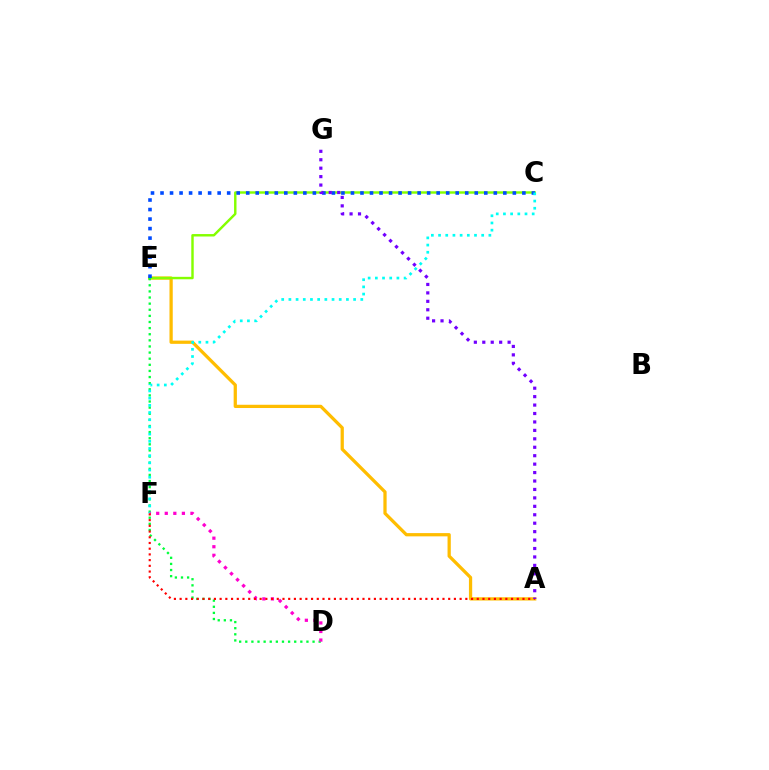{('A', 'E'): [{'color': '#ffbd00', 'line_style': 'solid', 'thickness': 2.34}], ('C', 'E'): [{'color': '#84ff00', 'line_style': 'solid', 'thickness': 1.75}, {'color': '#004bff', 'line_style': 'dotted', 'thickness': 2.59}], ('D', 'E'): [{'color': '#00ff39', 'line_style': 'dotted', 'thickness': 1.66}], ('C', 'F'): [{'color': '#00fff6', 'line_style': 'dotted', 'thickness': 1.95}], ('D', 'F'): [{'color': '#ff00cf', 'line_style': 'dotted', 'thickness': 2.33}], ('A', 'F'): [{'color': '#ff0000', 'line_style': 'dotted', 'thickness': 1.55}], ('A', 'G'): [{'color': '#7200ff', 'line_style': 'dotted', 'thickness': 2.29}]}